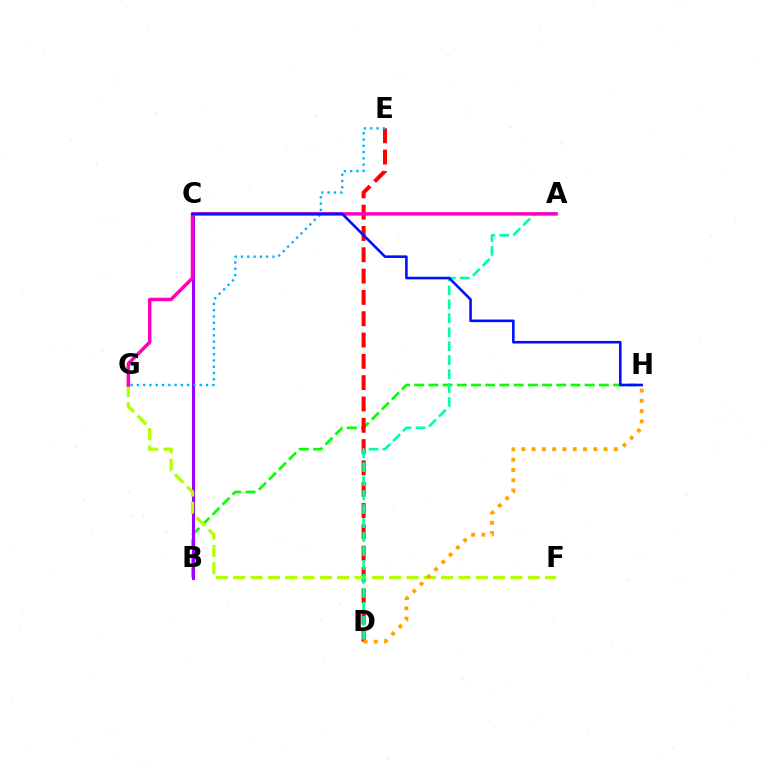{('B', 'H'): [{'color': '#08ff00', 'line_style': 'dashed', 'thickness': 1.93}], ('B', 'C'): [{'color': '#9b00ff', 'line_style': 'solid', 'thickness': 2.21}], ('D', 'E'): [{'color': '#ff0000', 'line_style': 'dashed', 'thickness': 2.9}], ('F', 'G'): [{'color': '#b3ff00', 'line_style': 'dashed', 'thickness': 2.35}], ('D', 'H'): [{'color': '#ffa500', 'line_style': 'dotted', 'thickness': 2.79}], ('A', 'D'): [{'color': '#00ff9d', 'line_style': 'dashed', 'thickness': 1.9}], ('E', 'G'): [{'color': '#00b5ff', 'line_style': 'dotted', 'thickness': 1.71}], ('A', 'G'): [{'color': '#ff00bd', 'line_style': 'solid', 'thickness': 2.51}], ('C', 'H'): [{'color': '#0010ff', 'line_style': 'solid', 'thickness': 1.87}]}